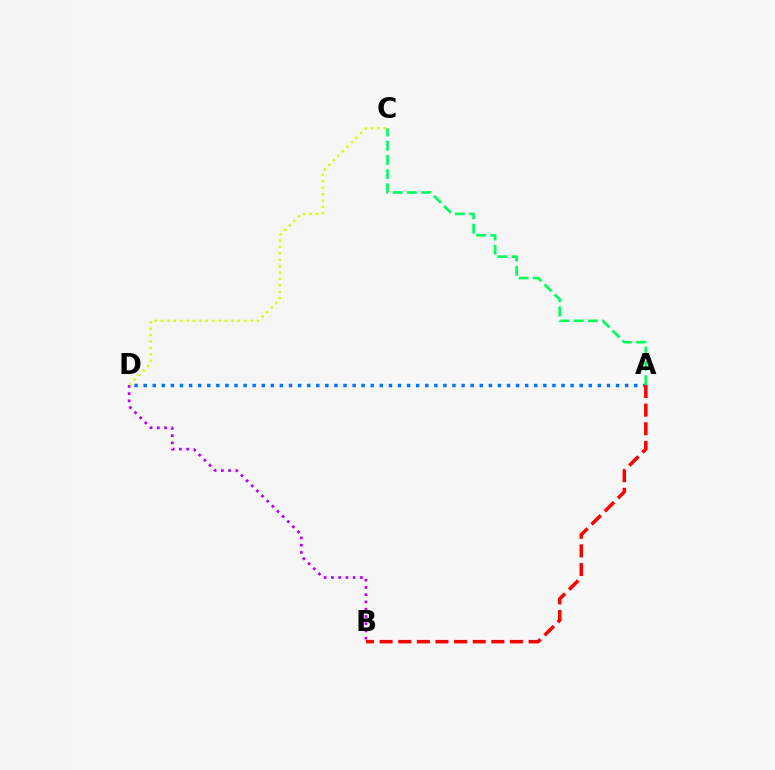{('A', 'D'): [{'color': '#0074ff', 'line_style': 'dotted', 'thickness': 2.47}], ('B', 'D'): [{'color': '#b900ff', 'line_style': 'dotted', 'thickness': 1.97}], ('A', 'B'): [{'color': '#ff0000', 'line_style': 'dashed', 'thickness': 2.53}], ('A', 'C'): [{'color': '#00ff5c', 'line_style': 'dashed', 'thickness': 1.93}], ('C', 'D'): [{'color': '#d1ff00', 'line_style': 'dotted', 'thickness': 1.74}]}